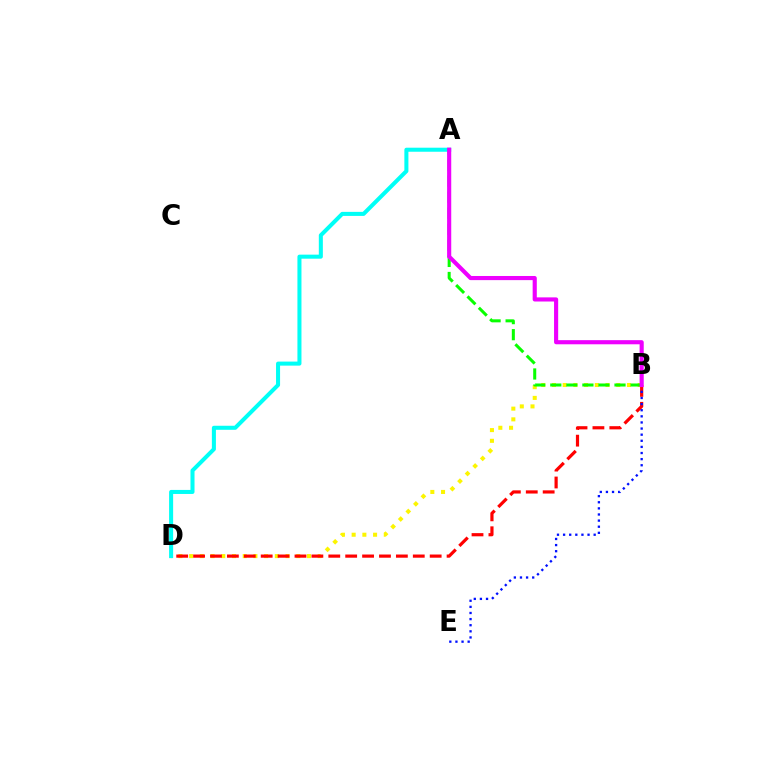{('B', 'D'): [{'color': '#fcf500', 'line_style': 'dotted', 'thickness': 2.91}, {'color': '#ff0000', 'line_style': 'dashed', 'thickness': 2.3}], ('B', 'E'): [{'color': '#0010ff', 'line_style': 'dotted', 'thickness': 1.66}], ('A', 'D'): [{'color': '#00fff6', 'line_style': 'solid', 'thickness': 2.91}], ('A', 'B'): [{'color': '#08ff00', 'line_style': 'dashed', 'thickness': 2.18}, {'color': '#ee00ff', 'line_style': 'solid', 'thickness': 2.98}]}